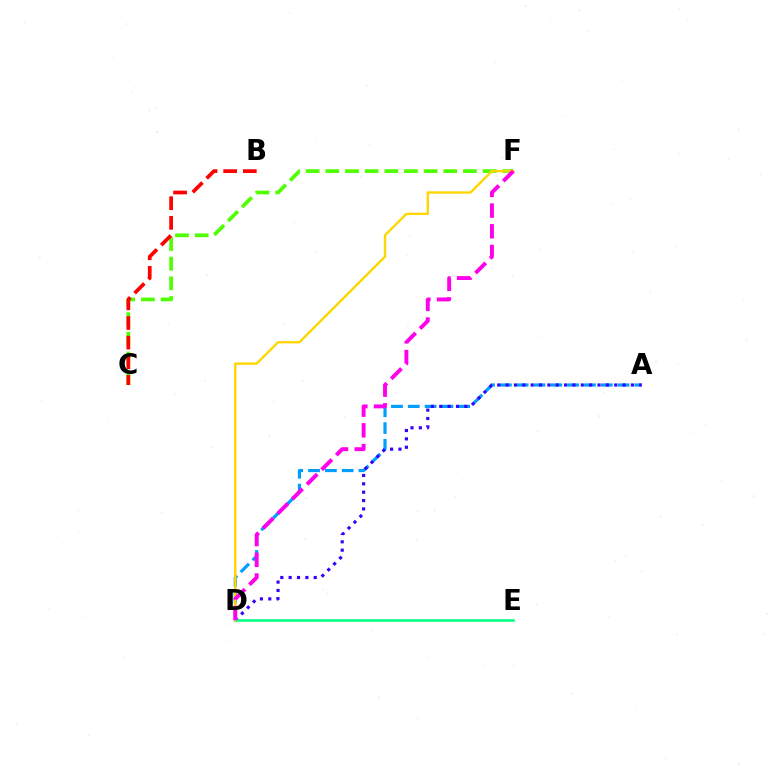{('A', 'D'): [{'color': '#009eff', 'line_style': 'dashed', 'thickness': 2.29}, {'color': '#3700ff', 'line_style': 'dotted', 'thickness': 2.27}], ('D', 'E'): [{'color': '#00ff86', 'line_style': 'solid', 'thickness': 1.86}], ('C', 'F'): [{'color': '#4fff00', 'line_style': 'dashed', 'thickness': 2.67}], ('D', 'F'): [{'color': '#ffd500', 'line_style': 'solid', 'thickness': 1.69}, {'color': '#ff00ed', 'line_style': 'dashed', 'thickness': 2.81}], ('B', 'C'): [{'color': '#ff0000', 'line_style': 'dashed', 'thickness': 2.67}]}